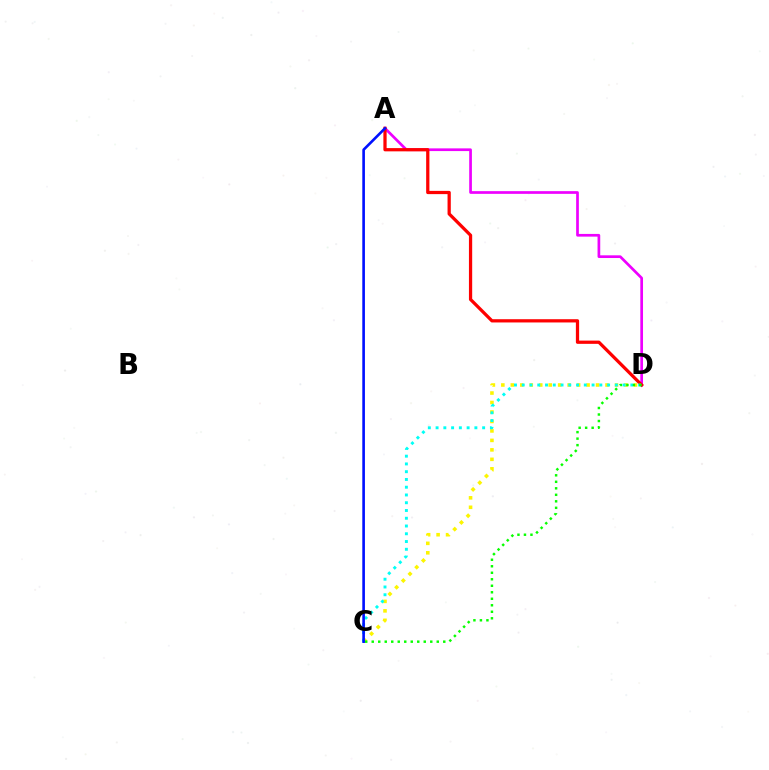{('A', 'D'): [{'color': '#ee00ff', 'line_style': 'solid', 'thickness': 1.95}, {'color': '#ff0000', 'line_style': 'solid', 'thickness': 2.34}], ('C', 'D'): [{'color': '#fcf500', 'line_style': 'dotted', 'thickness': 2.57}, {'color': '#00fff6', 'line_style': 'dotted', 'thickness': 2.11}, {'color': '#08ff00', 'line_style': 'dotted', 'thickness': 1.77}], ('A', 'C'): [{'color': '#0010ff', 'line_style': 'solid', 'thickness': 1.89}]}